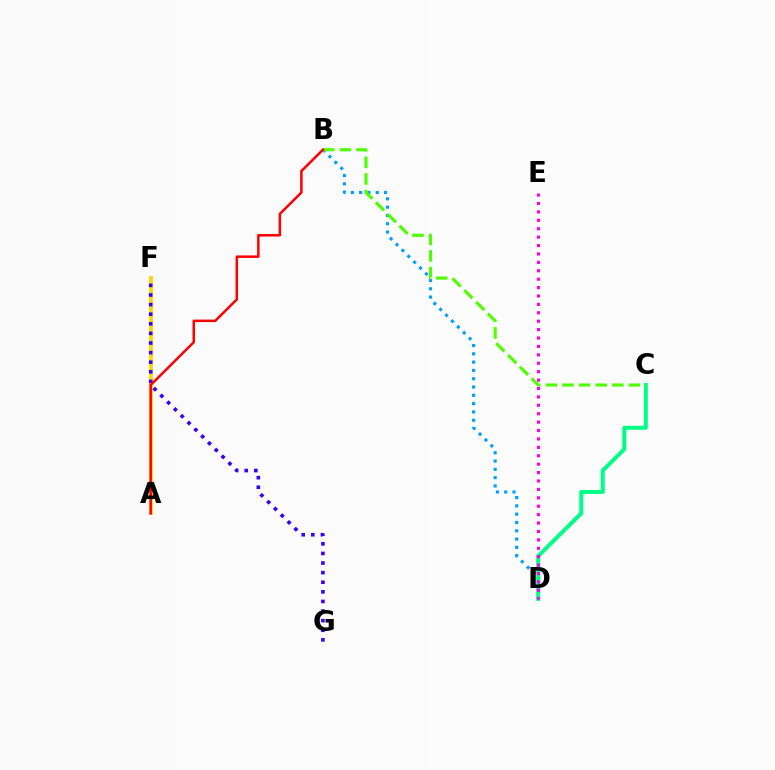{('B', 'D'): [{'color': '#009eff', 'line_style': 'dotted', 'thickness': 2.25}], ('C', 'D'): [{'color': '#00ff86', 'line_style': 'solid', 'thickness': 2.87}], ('B', 'C'): [{'color': '#4fff00', 'line_style': 'dashed', 'thickness': 2.26}], ('A', 'F'): [{'color': '#ffd500', 'line_style': 'solid', 'thickness': 2.67}], ('F', 'G'): [{'color': '#3700ff', 'line_style': 'dotted', 'thickness': 2.61}], ('D', 'E'): [{'color': '#ff00ed', 'line_style': 'dotted', 'thickness': 2.28}], ('A', 'B'): [{'color': '#ff0000', 'line_style': 'solid', 'thickness': 1.8}]}